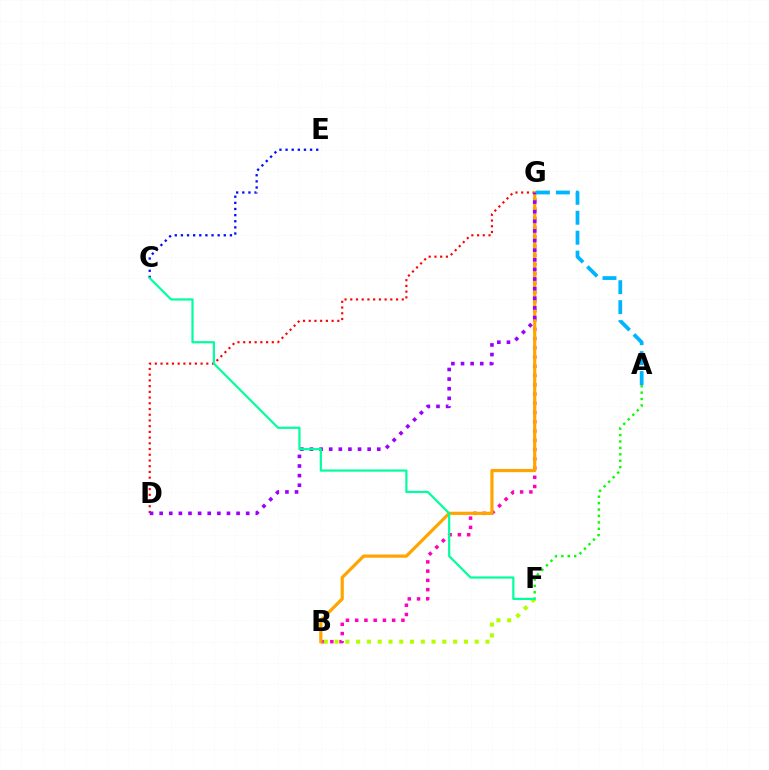{('D', 'G'): [{'color': '#ff0000', 'line_style': 'dotted', 'thickness': 1.55}, {'color': '#9b00ff', 'line_style': 'dotted', 'thickness': 2.61}], ('B', 'G'): [{'color': '#ff00bd', 'line_style': 'dotted', 'thickness': 2.51}, {'color': '#ffa500', 'line_style': 'solid', 'thickness': 2.31}], ('B', 'F'): [{'color': '#b3ff00', 'line_style': 'dotted', 'thickness': 2.93}], ('A', 'F'): [{'color': '#08ff00', 'line_style': 'dotted', 'thickness': 1.74}], ('C', 'E'): [{'color': '#0010ff', 'line_style': 'dotted', 'thickness': 1.66}], ('C', 'F'): [{'color': '#00ff9d', 'line_style': 'solid', 'thickness': 1.59}], ('A', 'G'): [{'color': '#00b5ff', 'line_style': 'dashed', 'thickness': 2.71}]}